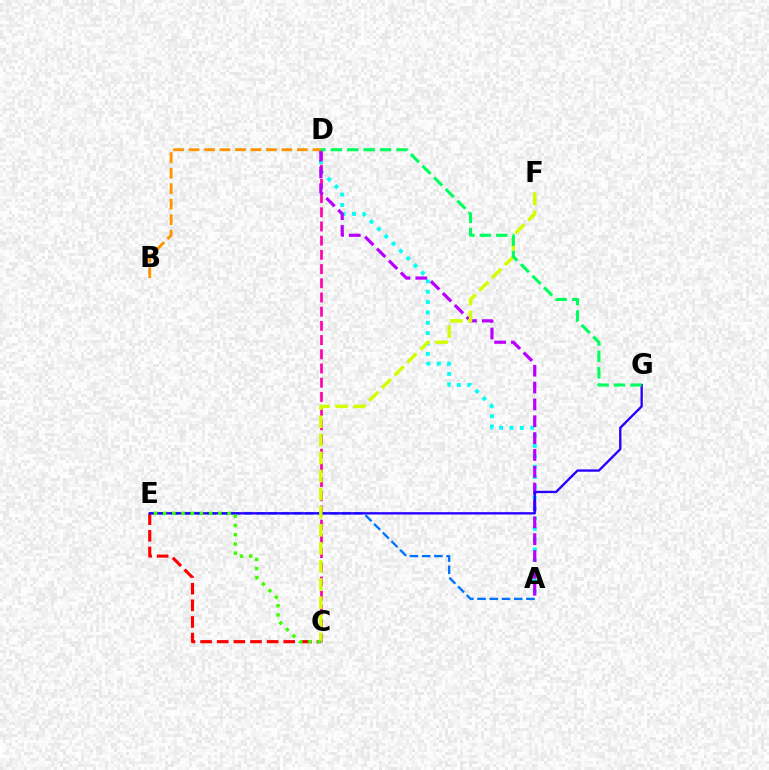{('A', 'E'): [{'color': '#0074ff', 'line_style': 'dashed', 'thickness': 1.66}], ('C', 'E'): [{'color': '#ff0000', 'line_style': 'dashed', 'thickness': 2.26}, {'color': '#3dff00', 'line_style': 'dotted', 'thickness': 2.5}], ('A', 'D'): [{'color': '#00fff6', 'line_style': 'dotted', 'thickness': 2.81}, {'color': '#b900ff', 'line_style': 'dashed', 'thickness': 2.29}], ('C', 'D'): [{'color': '#ff00ac', 'line_style': 'dashed', 'thickness': 1.93}], ('E', 'G'): [{'color': '#2500ff', 'line_style': 'solid', 'thickness': 1.68}], ('B', 'D'): [{'color': '#ff9400', 'line_style': 'dashed', 'thickness': 2.1}], ('C', 'F'): [{'color': '#d1ff00', 'line_style': 'dashed', 'thickness': 2.46}], ('D', 'G'): [{'color': '#00ff5c', 'line_style': 'dashed', 'thickness': 2.23}]}